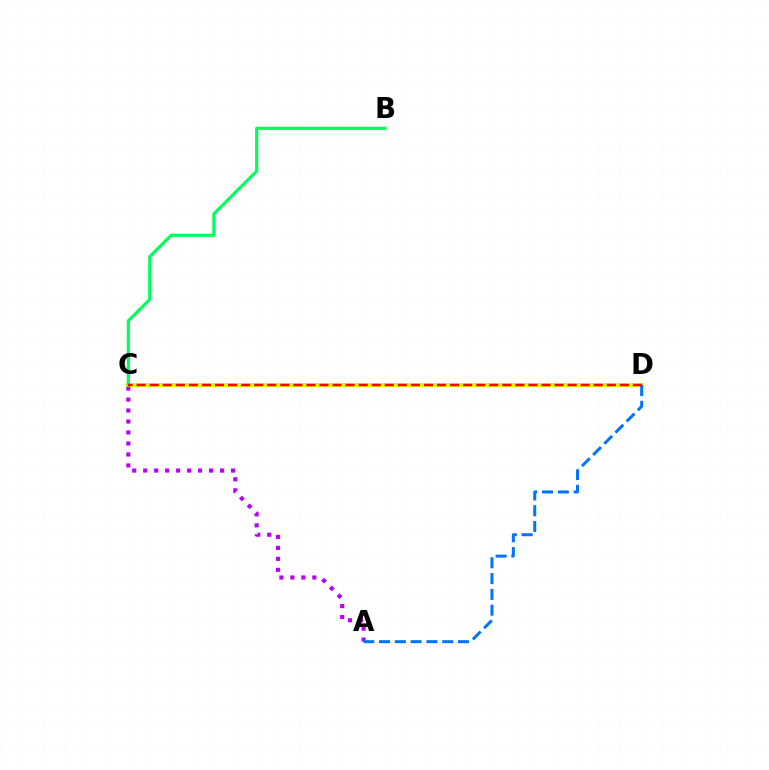{('A', 'C'): [{'color': '#b900ff', 'line_style': 'dotted', 'thickness': 2.98}], ('C', 'D'): [{'color': '#d1ff00', 'line_style': 'solid', 'thickness': 2.85}, {'color': '#ff0000', 'line_style': 'dashed', 'thickness': 1.77}], ('A', 'D'): [{'color': '#0074ff', 'line_style': 'dashed', 'thickness': 2.15}], ('B', 'C'): [{'color': '#00ff5c', 'line_style': 'solid', 'thickness': 2.27}]}